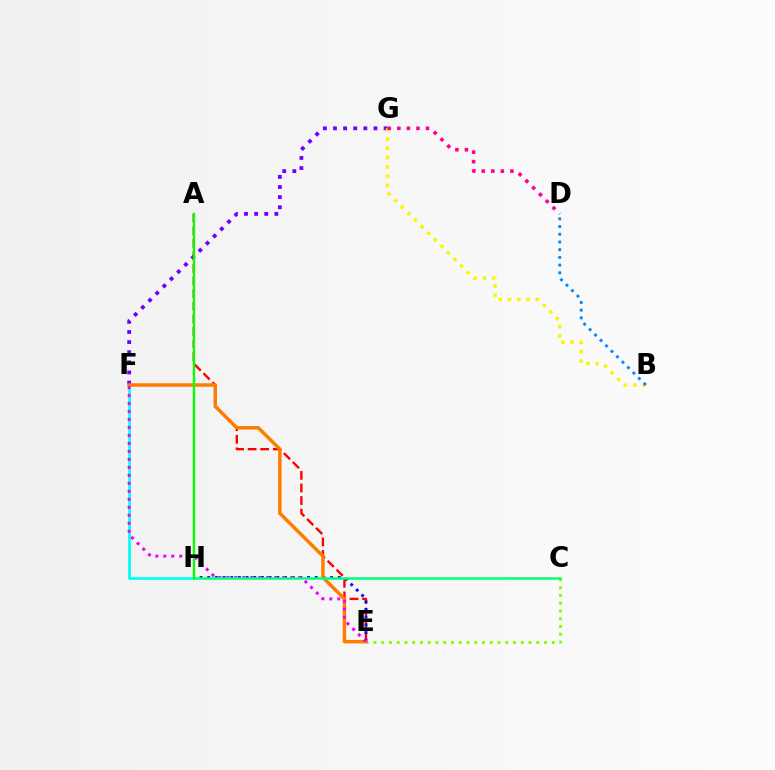{('C', 'E'): [{'color': '#84ff00', 'line_style': 'dotted', 'thickness': 2.11}], ('F', 'G'): [{'color': '#7200ff', 'line_style': 'dotted', 'thickness': 2.75}], ('A', 'E'): [{'color': '#ff0000', 'line_style': 'dashed', 'thickness': 1.71}], ('E', 'H'): [{'color': '#0010ff', 'line_style': 'dotted', 'thickness': 2.09}], ('F', 'H'): [{'color': '#00fff6', 'line_style': 'solid', 'thickness': 1.96}], ('E', 'F'): [{'color': '#ff7c00', 'line_style': 'solid', 'thickness': 2.49}, {'color': '#ee00ff', 'line_style': 'dotted', 'thickness': 2.17}], ('B', 'G'): [{'color': '#fcf500', 'line_style': 'dotted', 'thickness': 2.52}], ('B', 'D'): [{'color': '#008cff', 'line_style': 'dotted', 'thickness': 2.1}], ('C', 'H'): [{'color': '#00ff74', 'line_style': 'solid', 'thickness': 1.8}], ('D', 'G'): [{'color': '#ff0094', 'line_style': 'dotted', 'thickness': 2.59}], ('A', 'H'): [{'color': '#08ff00', 'line_style': 'solid', 'thickness': 1.7}]}